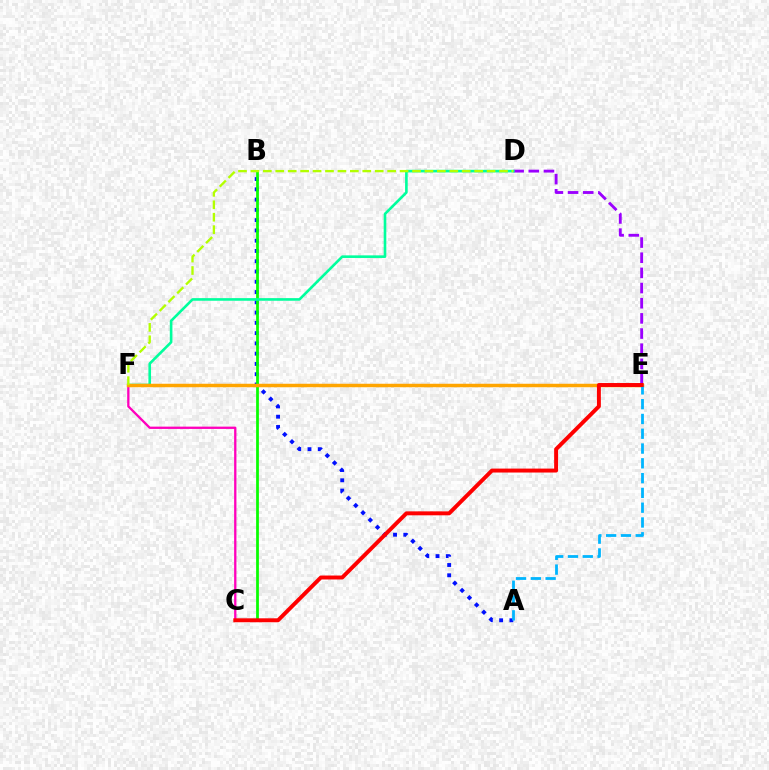{('A', 'B'): [{'color': '#0010ff', 'line_style': 'dotted', 'thickness': 2.79}], ('B', 'C'): [{'color': '#08ff00', 'line_style': 'solid', 'thickness': 1.98}], ('D', 'E'): [{'color': '#9b00ff', 'line_style': 'dashed', 'thickness': 2.06}], ('D', 'F'): [{'color': '#00ff9d', 'line_style': 'solid', 'thickness': 1.89}, {'color': '#b3ff00', 'line_style': 'dashed', 'thickness': 1.69}], ('C', 'F'): [{'color': '#ff00bd', 'line_style': 'solid', 'thickness': 1.66}], ('E', 'F'): [{'color': '#ffa500', 'line_style': 'solid', 'thickness': 2.51}], ('A', 'E'): [{'color': '#00b5ff', 'line_style': 'dashed', 'thickness': 2.01}], ('C', 'E'): [{'color': '#ff0000', 'line_style': 'solid', 'thickness': 2.84}]}